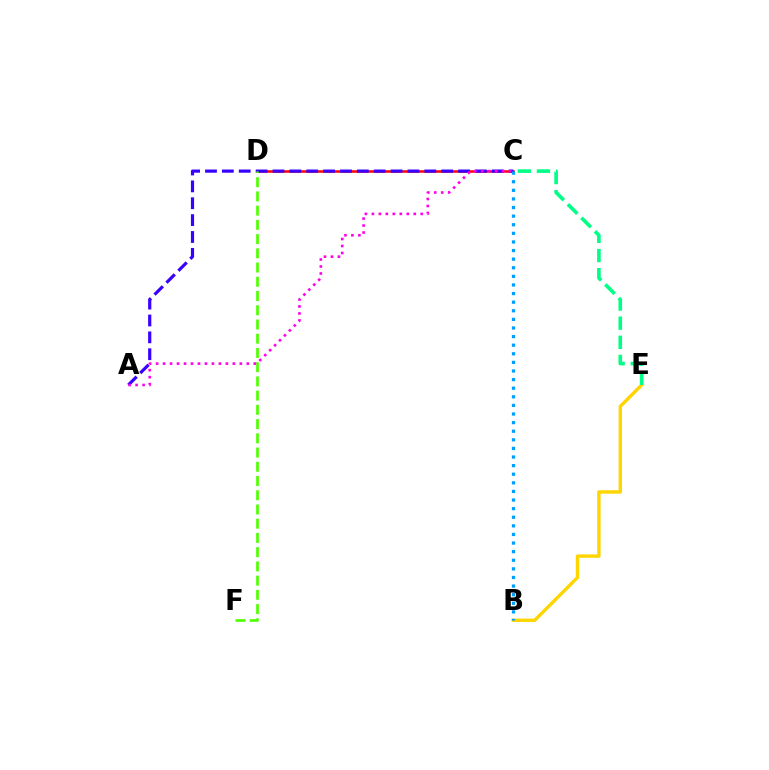{('B', 'E'): [{'color': '#ffd500', 'line_style': 'solid', 'thickness': 2.44}], ('C', 'D'): [{'color': '#ff0000', 'line_style': 'solid', 'thickness': 1.81}], ('A', 'C'): [{'color': '#3700ff', 'line_style': 'dashed', 'thickness': 2.29}, {'color': '#ff00ed', 'line_style': 'dotted', 'thickness': 1.9}], ('D', 'F'): [{'color': '#4fff00', 'line_style': 'dashed', 'thickness': 1.93}], ('B', 'C'): [{'color': '#009eff', 'line_style': 'dotted', 'thickness': 2.34}], ('C', 'E'): [{'color': '#00ff86', 'line_style': 'dashed', 'thickness': 2.6}]}